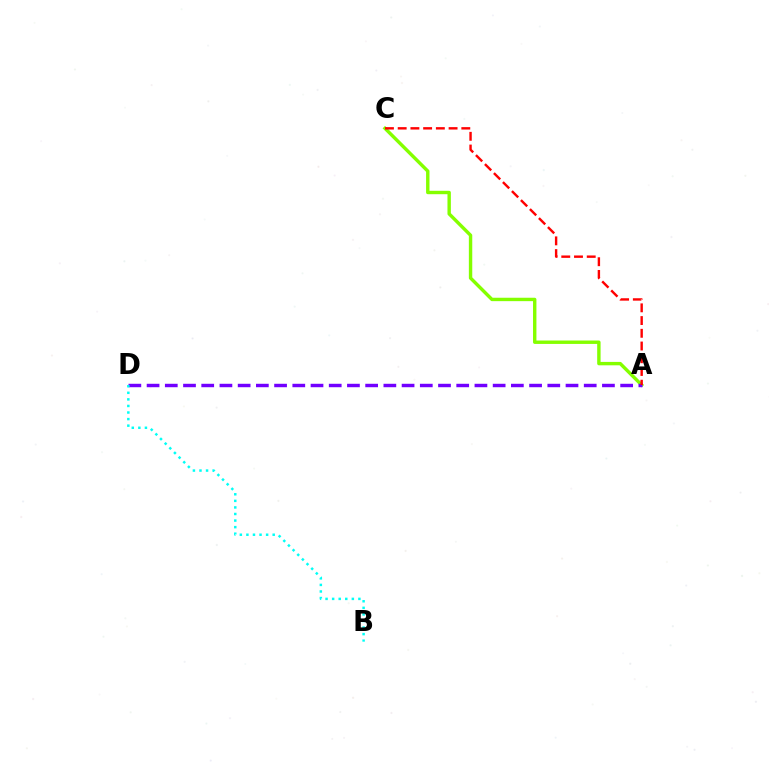{('A', 'C'): [{'color': '#84ff00', 'line_style': 'solid', 'thickness': 2.45}, {'color': '#ff0000', 'line_style': 'dashed', 'thickness': 1.73}], ('A', 'D'): [{'color': '#7200ff', 'line_style': 'dashed', 'thickness': 2.47}], ('B', 'D'): [{'color': '#00fff6', 'line_style': 'dotted', 'thickness': 1.79}]}